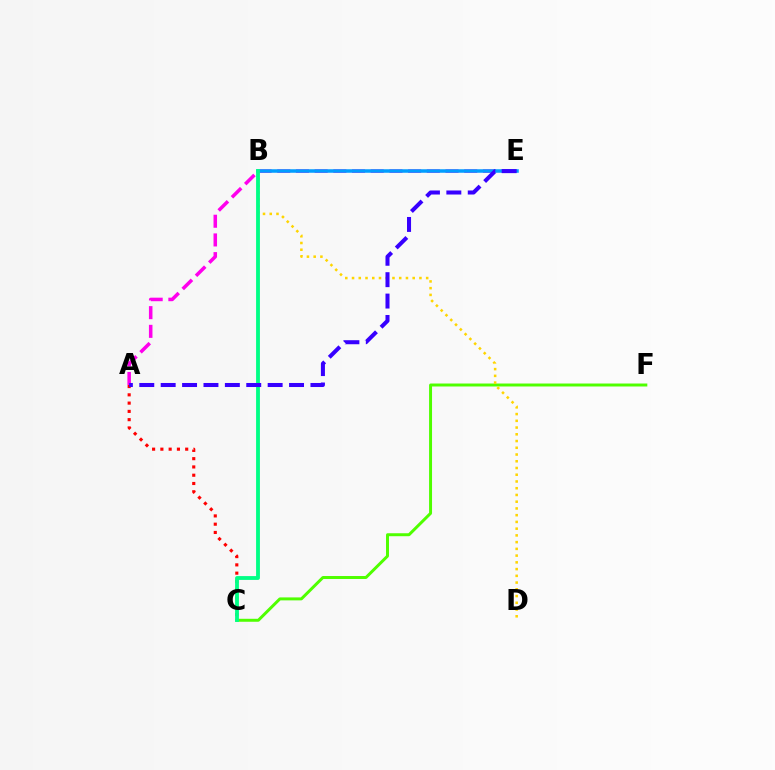{('C', 'F'): [{'color': '#4fff00', 'line_style': 'solid', 'thickness': 2.14}], ('B', 'D'): [{'color': '#ffd500', 'line_style': 'dotted', 'thickness': 1.83}], ('A', 'E'): [{'color': '#ff00ed', 'line_style': 'dashed', 'thickness': 2.54}, {'color': '#3700ff', 'line_style': 'dashed', 'thickness': 2.91}], ('A', 'C'): [{'color': '#ff0000', 'line_style': 'dotted', 'thickness': 2.25}], ('B', 'E'): [{'color': '#009eff', 'line_style': 'solid', 'thickness': 2.53}], ('B', 'C'): [{'color': '#00ff86', 'line_style': 'solid', 'thickness': 2.76}]}